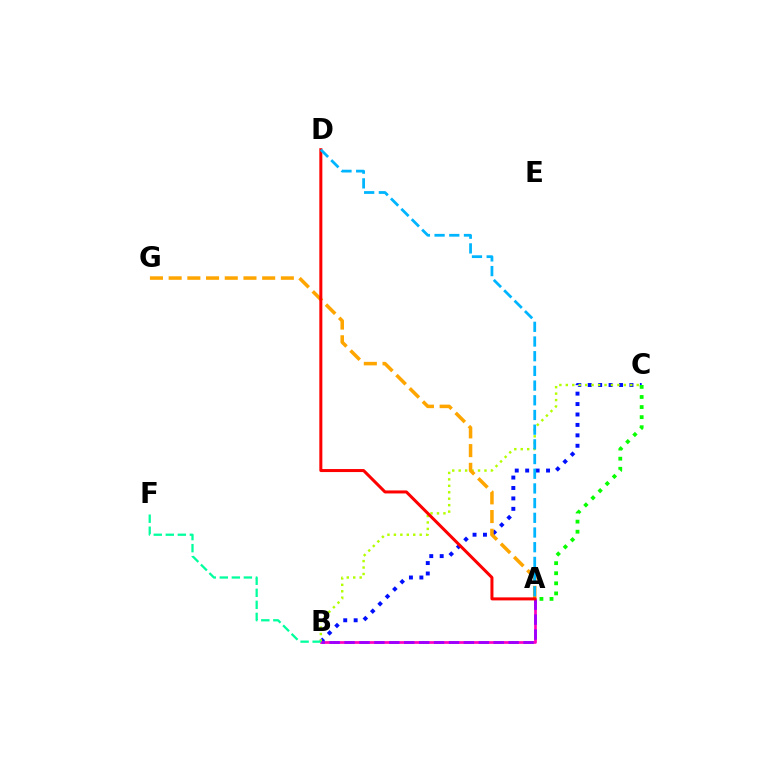{('B', 'C'): [{'color': '#0010ff', 'line_style': 'dotted', 'thickness': 2.83}, {'color': '#b3ff00', 'line_style': 'dotted', 'thickness': 1.75}], ('A', 'B'): [{'color': '#ff00bd', 'line_style': 'solid', 'thickness': 1.95}, {'color': '#9b00ff', 'line_style': 'dashed', 'thickness': 2.03}], ('A', 'G'): [{'color': '#ffa500', 'line_style': 'dashed', 'thickness': 2.54}], ('A', 'C'): [{'color': '#08ff00', 'line_style': 'dotted', 'thickness': 2.74}], ('A', 'D'): [{'color': '#ff0000', 'line_style': 'solid', 'thickness': 2.17}, {'color': '#00b5ff', 'line_style': 'dashed', 'thickness': 2.0}], ('B', 'F'): [{'color': '#00ff9d', 'line_style': 'dashed', 'thickness': 1.64}]}